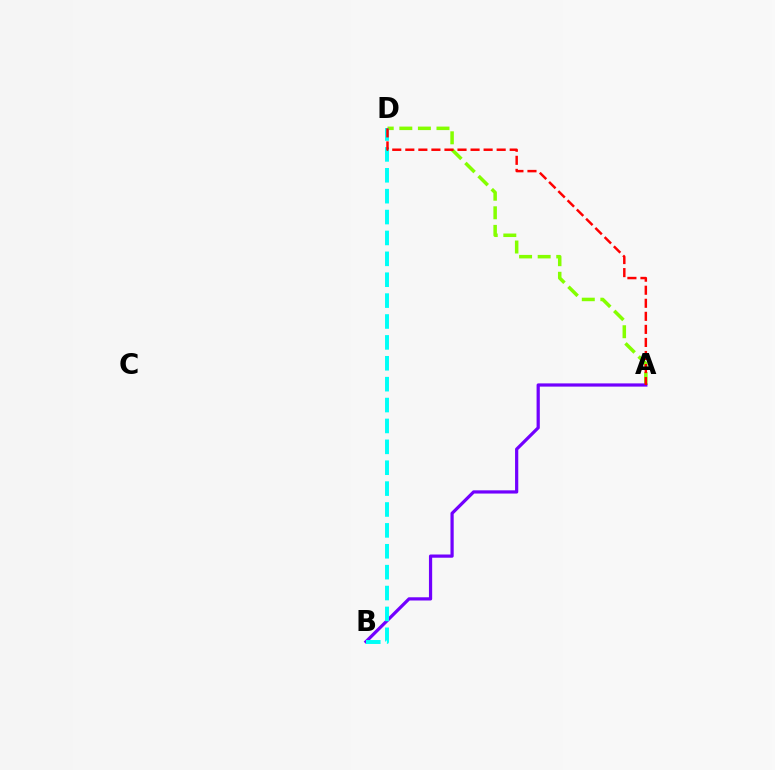{('A', 'D'): [{'color': '#84ff00', 'line_style': 'dashed', 'thickness': 2.52}, {'color': '#ff0000', 'line_style': 'dashed', 'thickness': 1.77}], ('A', 'B'): [{'color': '#7200ff', 'line_style': 'solid', 'thickness': 2.32}], ('B', 'D'): [{'color': '#00fff6', 'line_style': 'dashed', 'thickness': 2.84}]}